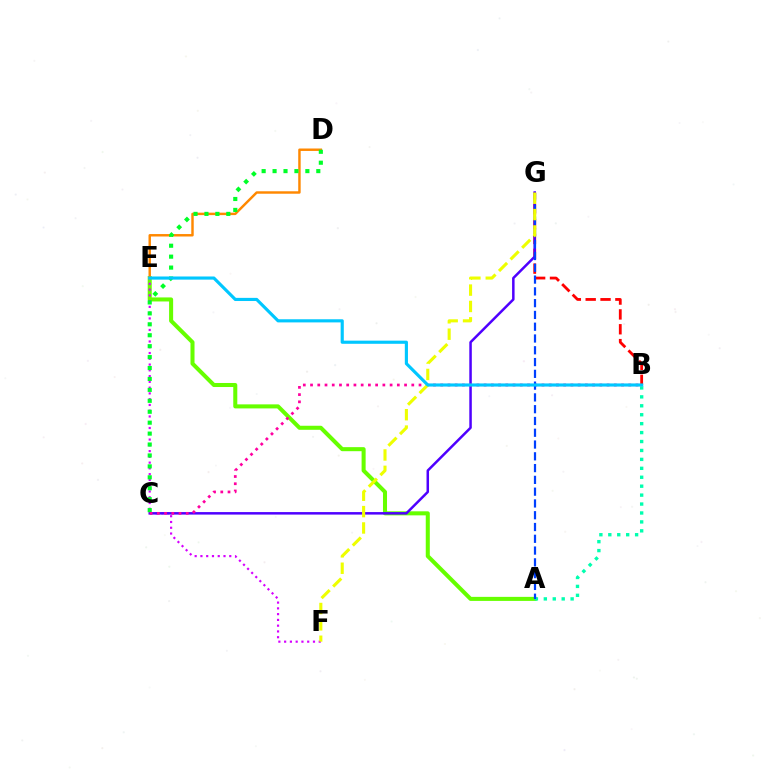{('A', 'E'): [{'color': '#66ff00', 'line_style': 'solid', 'thickness': 2.91}], ('E', 'F'): [{'color': '#d600ff', 'line_style': 'dotted', 'thickness': 1.57}], ('D', 'E'): [{'color': '#ff8800', 'line_style': 'solid', 'thickness': 1.76}], ('A', 'B'): [{'color': '#00ffaf', 'line_style': 'dotted', 'thickness': 2.43}], ('B', 'G'): [{'color': '#ff0000', 'line_style': 'dashed', 'thickness': 2.02}], ('C', 'G'): [{'color': '#4f00ff', 'line_style': 'solid', 'thickness': 1.8}], ('C', 'D'): [{'color': '#00ff27', 'line_style': 'dotted', 'thickness': 2.97}], ('B', 'C'): [{'color': '#ff00a0', 'line_style': 'dotted', 'thickness': 1.96}], ('A', 'G'): [{'color': '#003fff', 'line_style': 'dashed', 'thickness': 1.6}], ('F', 'G'): [{'color': '#eeff00', 'line_style': 'dashed', 'thickness': 2.22}], ('B', 'E'): [{'color': '#00c7ff', 'line_style': 'solid', 'thickness': 2.26}]}